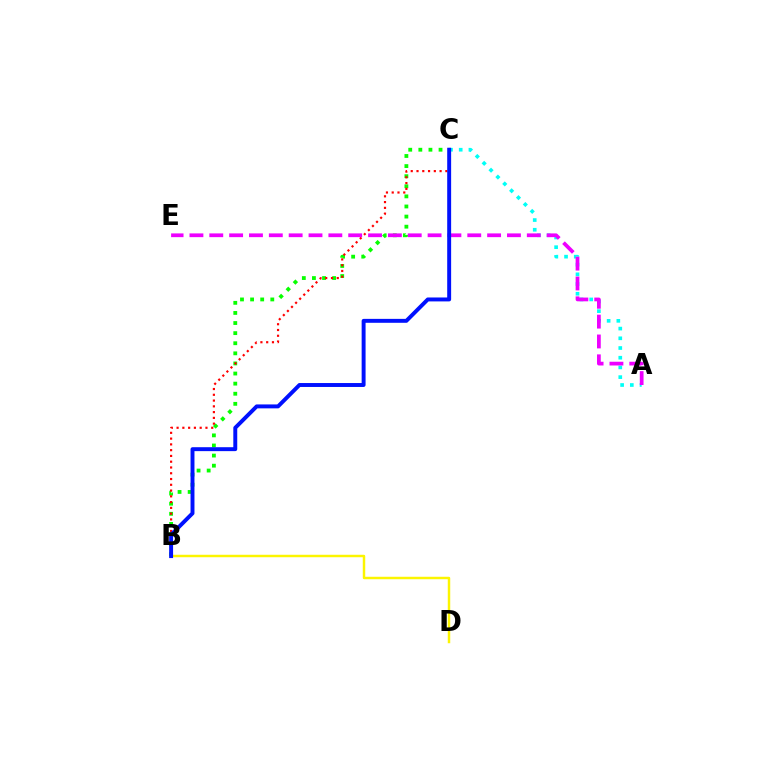{('B', 'C'): [{'color': '#08ff00', 'line_style': 'dotted', 'thickness': 2.74}, {'color': '#ff0000', 'line_style': 'dotted', 'thickness': 1.57}, {'color': '#0010ff', 'line_style': 'solid', 'thickness': 2.83}], ('B', 'D'): [{'color': '#fcf500', 'line_style': 'solid', 'thickness': 1.77}], ('A', 'C'): [{'color': '#00fff6', 'line_style': 'dotted', 'thickness': 2.64}], ('A', 'E'): [{'color': '#ee00ff', 'line_style': 'dashed', 'thickness': 2.7}]}